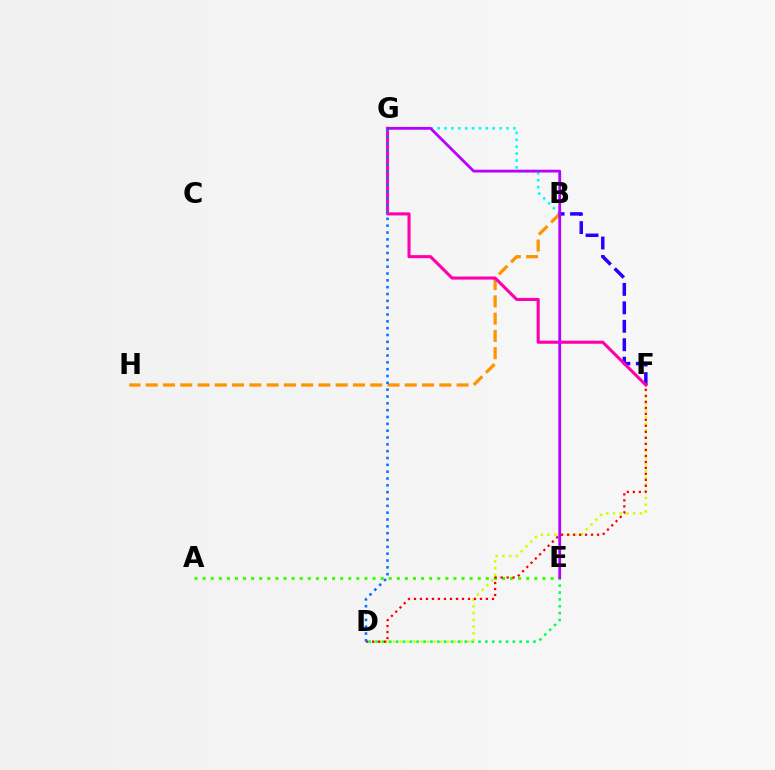{('D', 'E'): [{'color': '#00ff5c', 'line_style': 'dotted', 'thickness': 1.87}], ('A', 'E'): [{'color': '#3dff00', 'line_style': 'dotted', 'thickness': 2.2}], ('D', 'F'): [{'color': '#d1ff00', 'line_style': 'dotted', 'thickness': 1.83}, {'color': '#ff0000', 'line_style': 'dotted', 'thickness': 1.63}], ('B', 'G'): [{'color': '#00fff6', 'line_style': 'dotted', 'thickness': 1.87}], ('B', 'F'): [{'color': '#2500ff', 'line_style': 'dashed', 'thickness': 2.51}], ('B', 'H'): [{'color': '#ff9400', 'line_style': 'dashed', 'thickness': 2.35}], ('F', 'G'): [{'color': '#ff00ac', 'line_style': 'solid', 'thickness': 2.22}], ('E', 'G'): [{'color': '#b900ff', 'line_style': 'solid', 'thickness': 2.02}], ('D', 'G'): [{'color': '#0074ff', 'line_style': 'dotted', 'thickness': 1.86}]}